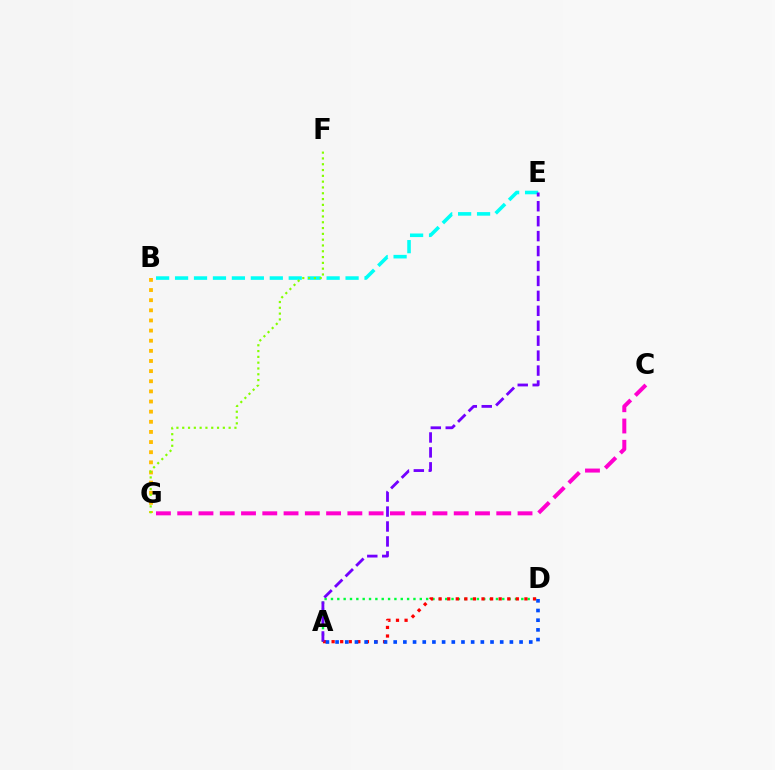{('A', 'D'): [{'color': '#00ff39', 'line_style': 'dotted', 'thickness': 1.72}, {'color': '#ff0000', 'line_style': 'dotted', 'thickness': 2.33}, {'color': '#004bff', 'line_style': 'dotted', 'thickness': 2.63}], ('B', 'G'): [{'color': '#ffbd00', 'line_style': 'dotted', 'thickness': 2.75}], ('B', 'E'): [{'color': '#00fff6', 'line_style': 'dashed', 'thickness': 2.57}], ('C', 'G'): [{'color': '#ff00cf', 'line_style': 'dashed', 'thickness': 2.89}], ('F', 'G'): [{'color': '#84ff00', 'line_style': 'dotted', 'thickness': 1.58}], ('A', 'E'): [{'color': '#7200ff', 'line_style': 'dashed', 'thickness': 2.03}]}